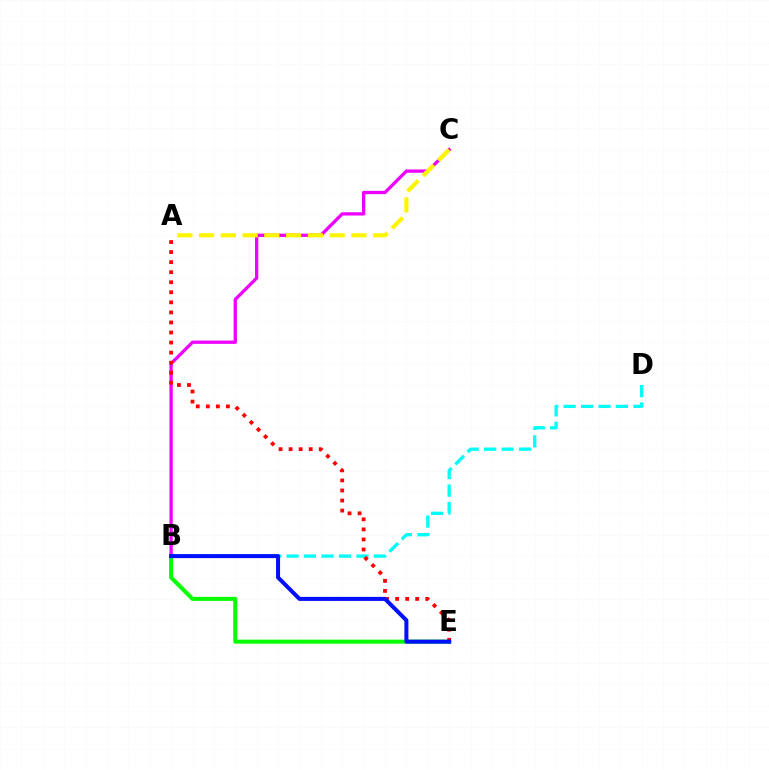{('B', 'E'): [{'color': '#08ff00', 'line_style': 'solid', 'thickness': 2.91}, {'color': '#0010ff', 'line_style': 'solid', 'thickness': 2.89}], ('B', 'C'): [{'color': '#ee00ff', 'line_style': 'solid', 'thickness': 2.37}], ('B', 'D'): [{'color': '#00fff6', 'line_style': 'dashed', 'thickness': 2.37}], ('A', 'E'): [{'color': '#ff0000', 'line_style': 'dotted', 'thickness': 2.73}], ('A', 'C'): [{'color': '#fcf500', 'line_style': 'dashed', 'thickness': 2.96}]}